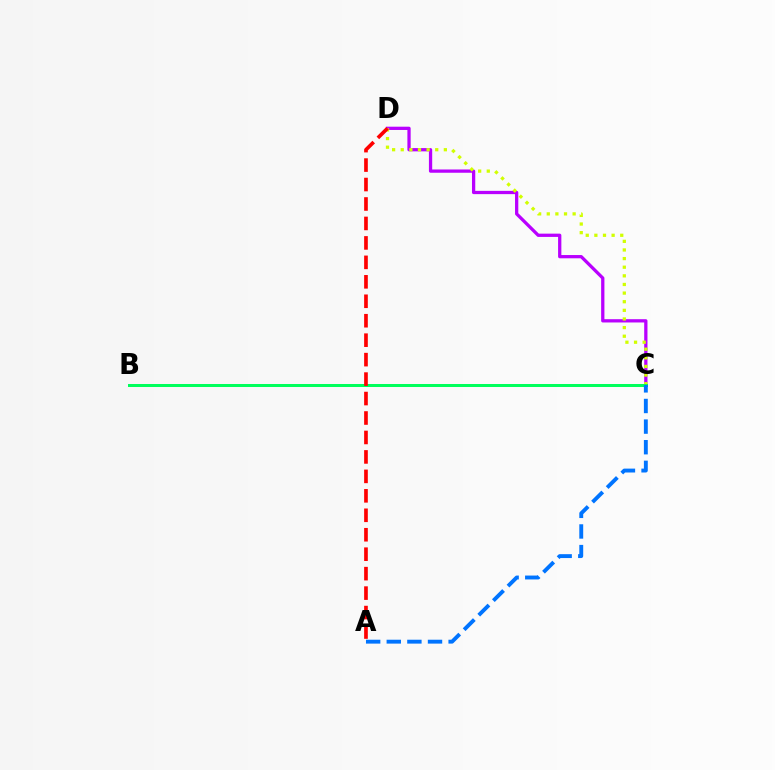{('C', 'D'): [{'color': '#b900ff', 'line_style': 'solid', 'thickness': 2.35}, {'color': '#d1ff00', 'line_style': 'dotted', 'thickness': 2.34}], ('B', 'C'): [{'color': '#00ff5c', 'line_style': 'solid', 'thickness': 2.17}], ('A', 'D'): [{'color': '#ff0000', 'line_style': 'dashed', 'thickness': 2.64}], ('A', 'C'): [{'color': '#0074ff', 'line_style': 'dashed', 'thickness': 2.8}]}